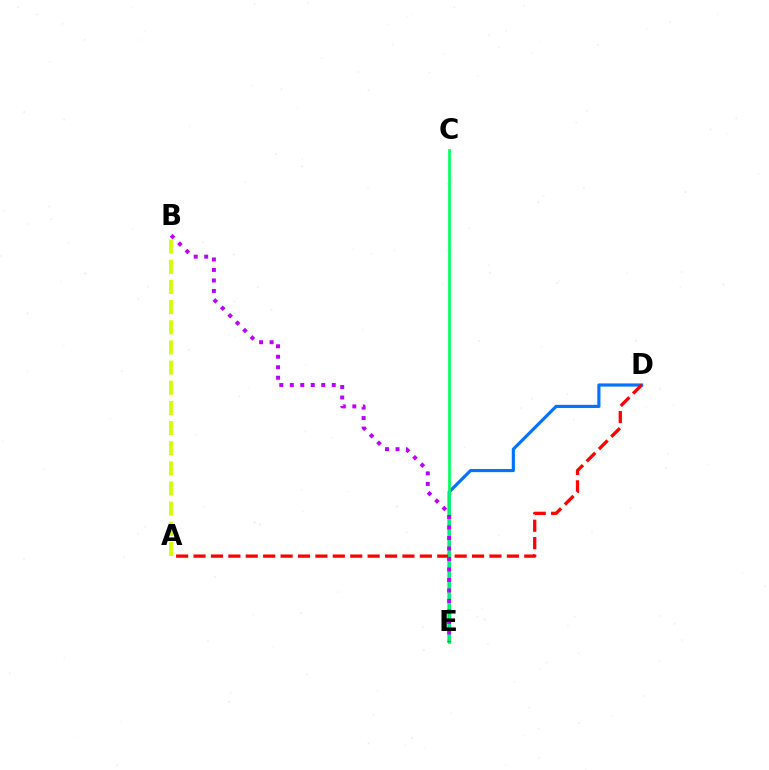{('D', 'E'): [{'color': '#0074ff', 'line_style': 'solid', 'thickness': 2.27}], ('A', 'D'): [{'color': '#ff0000', 'line_style': 'dashed', 'thickness': 2.36}], ('C', 'E'): [{'color': '#00ff5c', 'line_style': 'solid', 'thickness': 1.93}], ('B', 'E'): [{'color': '#b900ff', 'line_style': 'dotted', 'thickness': 2.85}], ('A', 'B'): [{'color': '#d1ff00', 'line_style': 'dashed', 'thickness': 2.74}]}